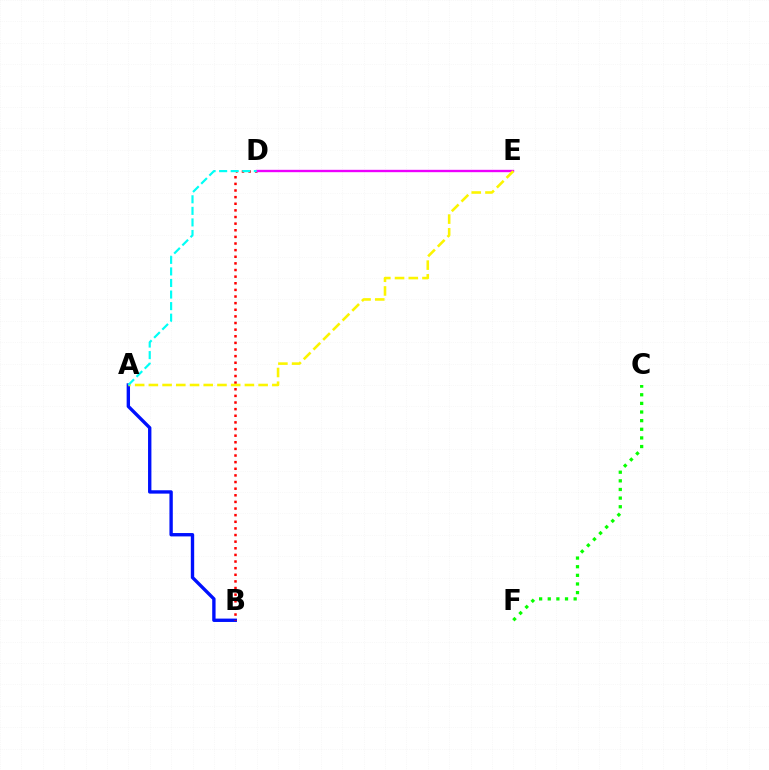{('A', 'B'): [{'color': '#0010ff', 'line_style': 'solid', 'thickness': 2.42}], ('B', 'D'): [{'color': '#ff0000', 'line_style': 'dotted', 'thickness': 1.8}], ('D', 'E'): [{'color': '#ee00ff', 'line_style': 'solid', 'thickness': 1.7}], ('A', 'E'): [{'color': '#fcf500', 'line_style': 'dashed', 'thickness': 1.86}], ('A', 'D'): [{'color': '#00fff6', 'line_style': 'dashed', 'thickness': 1.57}], ('C', 'F'): [{'color': '#08ff00', 'line_style': 'dotted', 'thickness': 2.35}]}